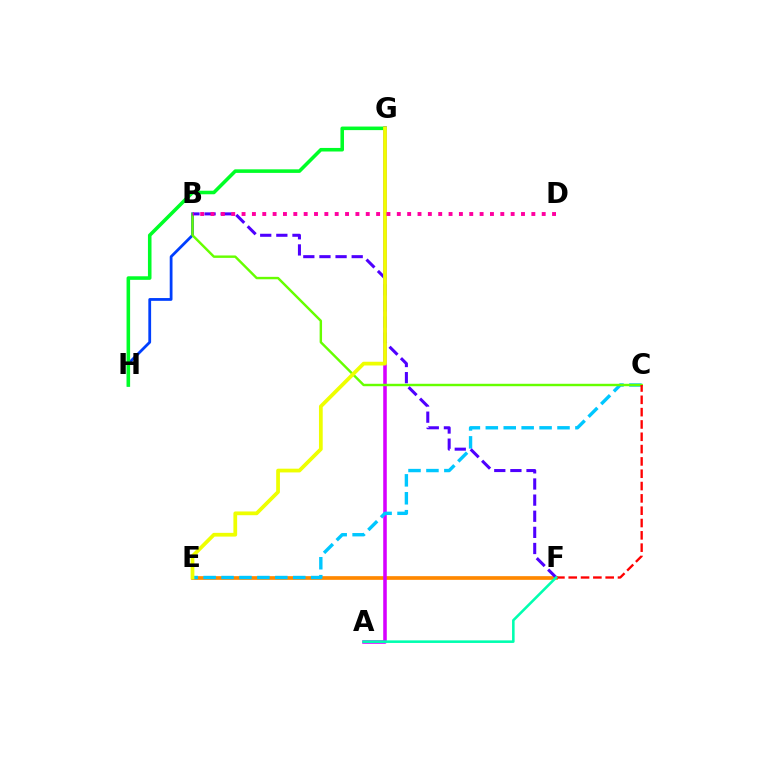{('B', 'H'): [{'color': '#003fff', 'line_style': 'solid', 'thickness': 2.0}], ('E', 'F'): [{'color': '#ff8800', 'line_style': 'solid', 'thickness': 2.66}], ('A', 'G'): [{'color': '#d600ff', 'line_style': 'solid', 'thickness': 2.56}], ('C', 'E'): [{'color': '#00c7ff', 'line_style': 'dashed', 'thickness': 2.43}], ('B', 'C'): [{'color': '#66ff00', 'line_style': 'solid', 'thickness': 1.75}], ('B', 'F'): [{'color': '#4f00ff', 'line_style': 'dashed', 'thickness': 2.19}], ('C', 'F'): [{'color': '#ff0000', 'line_style': 'dashed', 'thickness': 1.67}], ('G', 'H'): [{'color': '#00ff27', 'line_style': 'solid', 'thickness': 2.57}], ('E', 'G'): [{'color': '#eeff00', 'line_style': 'solid', 'thickness': 2.7}], ('B', 'D'): [{'color': '#ff00a0', 'line_style': 'dotted', 'thickness': 2.81}], ('A', 'F'): [{'color': '#00ffaf', 'line_style': 'solid', 'thickness': 1.85}]}